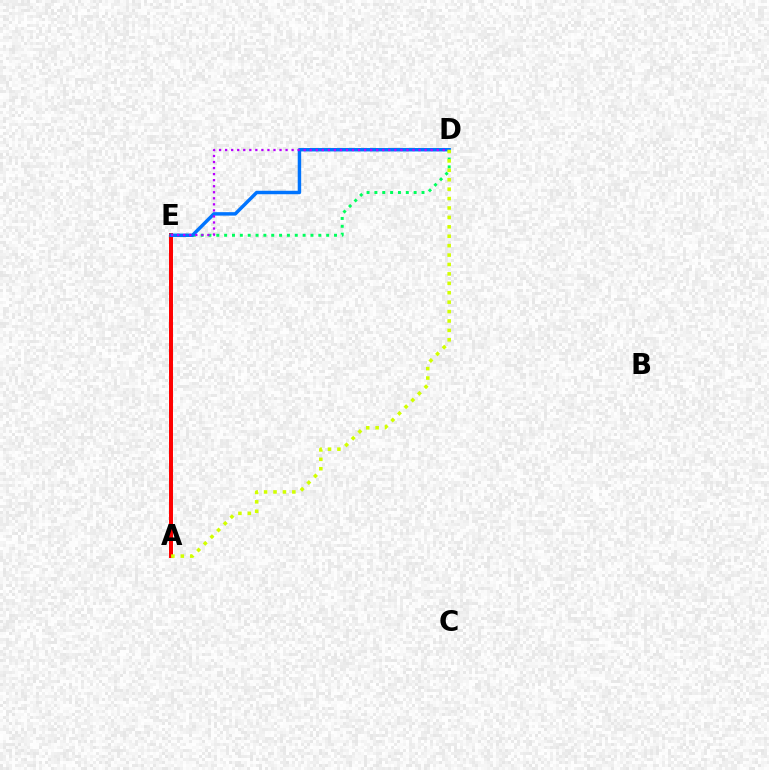{('A', 'E'): [{'color': '#ff0000', 'line_style': 'solid', 'thickness': 2.86}], ('D', 'E'): [{'color': '#00ff5c', 'line_style': 'dotted', 'thickness': 2.13}, {'color': '#0074ff', 'line_style': 'solid', 'thickness': 2.49}, {'color': '#b900ff', 'line_style': 'dotted', 'thickness': 1.64}], ('A', 'D'): [{'color': '#d1ff00', 'line_style': 'dotted', 'thickness': 2.56}]}